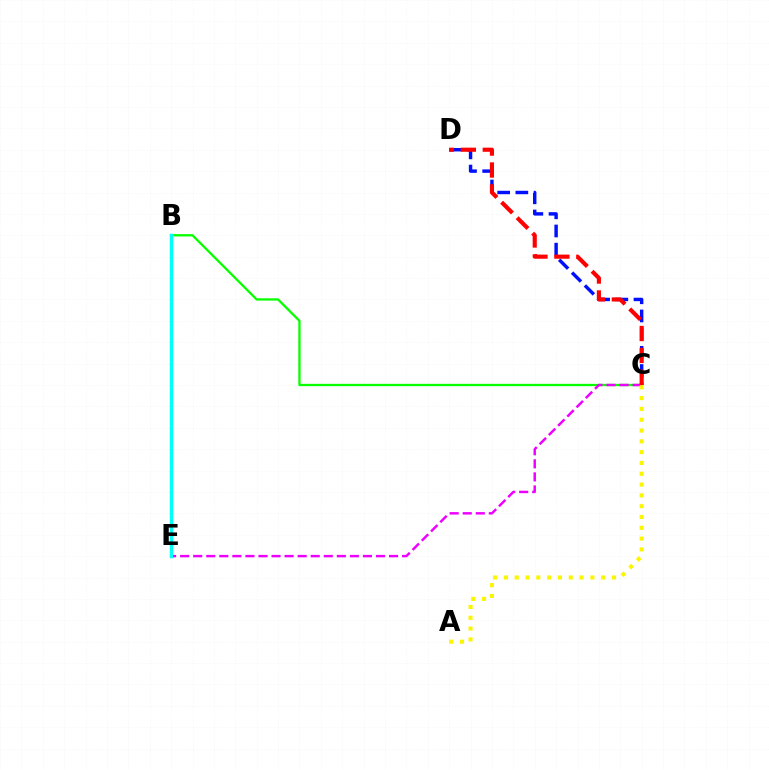{('C', 'D'): [{'color': '#0010ff', 'line_style': 'dashed', 'thickness': 2.47}, {'color': '#ff0000', 'line_style': 'dashed', 'thickness': 2.98}], ('B', 'C'): [{'color': '#08ff00', 'line_style': 'solid', 'thickness': 1.66}], ('C', 'E'): [{'color': '#ee00ff', 'line_style': 'dashed', 'thickness': 1.77}], ('A', 'C'): [{'color': '#fcf500', 'line_style': 'dotted', 'thickness': 2.94}], ('B', 'E'): [{'color': '#00fff6', 'line_style': 'solid', 'thickness': 2.52}]}